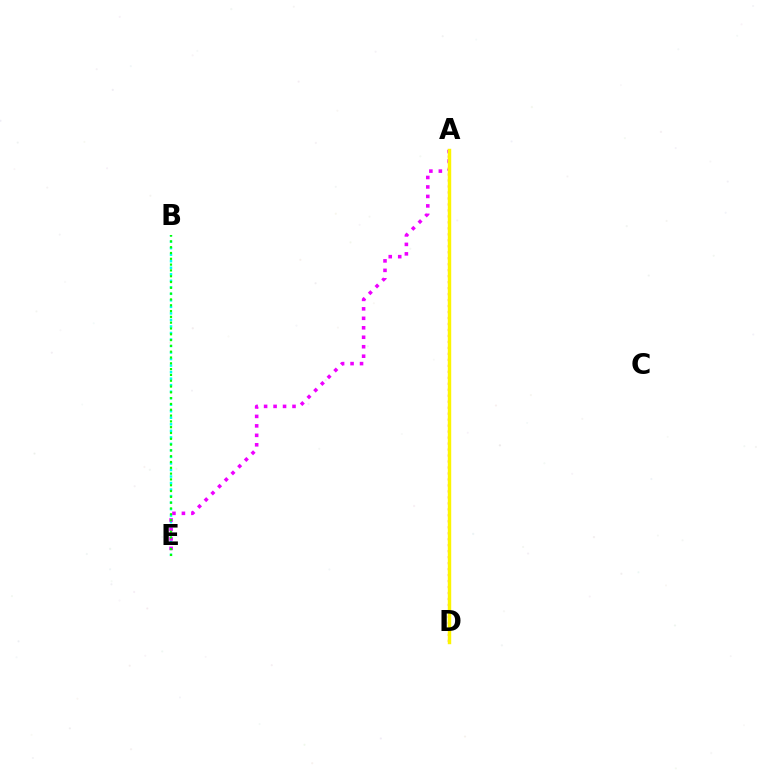{('B', 'E'): [{'color': '#00fff6', 'line_style': 'dotted', 'thickness': 1.77}, {'color': '#08ff00', 'line_style': 'dotted', 'thickness': 1.58}], ('A', 'D'): [{'color': '#0010ff', 'line_style': 'solid', 'thickness': 2.11}, {'color': '#ff0000', 'line_style': 'dotted', 'thickness': 1.62}, {'color': '#fcf500', 'line_style': 'solid', 'thickness': 2.46}], ('A', 'E'): [{'color': '#ee00ff', 'line_style': 'dotted', 'thickness': 2.57}]}